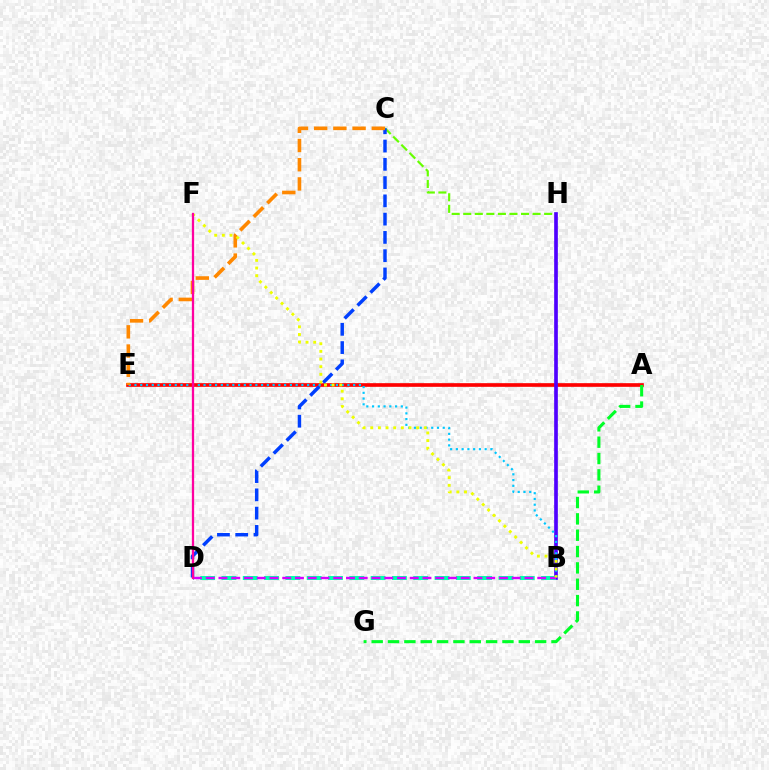{('A', 'E'): [{'color': '#ff0000', 'line_style': 'solid', 'thickness': 2.64}], ('C', 'H'): [{'color': '#66ff00', 'line_style': 'dashed', 'thickness': 1.57}], ('B', 'H'): [{'color': '#4f00ff', 'line_style': 'solid', 'thickness': 2.65}], ('C', 'D'): [{'color': '#003fff', 'line_style': 'dashed', 'thickness': 2.48}], ('B', 'D'): [{'color': '#00ffaf', 'line_style': 'dashed', 'thickness': 2.89}, {'color': '#d600ff', 'line_style': 'dashed', 'thickness': 1.73}], ('B', 'E'): [{'color': '#00c7ff', 'line_style': 'dotted', 'thickness': 1.56}], ('C', 'E'): [{'color': '#ff8800', 'line_style': 'dashed', 'thickness': 2.61}], ('A', 'G'): [{'color': '#00ff27', 'line_style': 'dashed', 'thickness': 2.22}], ('B', 'F'): [{'color': '#eeff00', 'line_style': 'dotted', 'thickness': 2.08}], ('D', 'F'): [{'color': '#ff00a0', 'line_style': 'solid', 'thickness': 1.64}]}